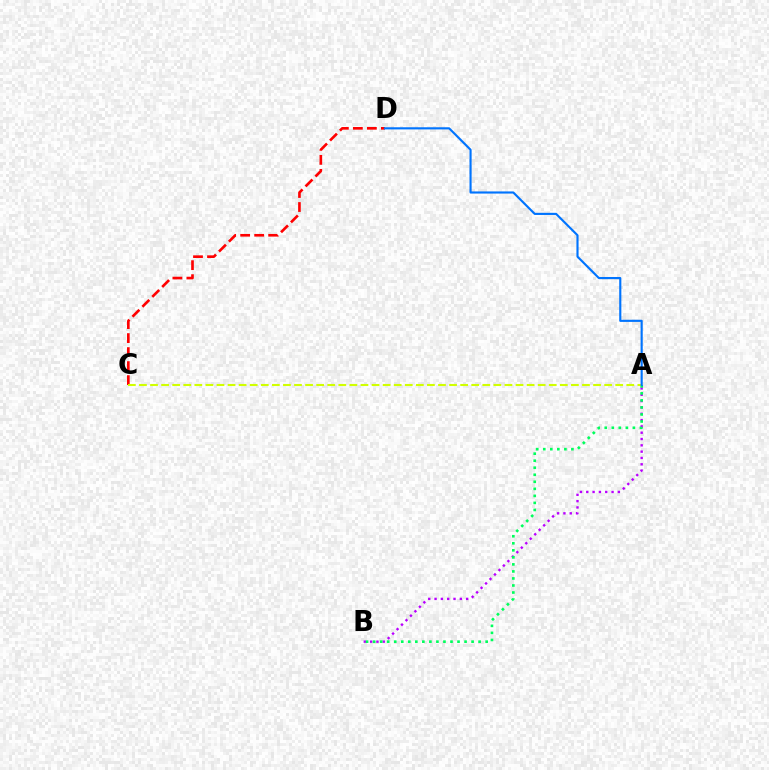{('C', 'D'): [{'color': '#ff0000', 'line_style': 'dashed', 'thickness': 1.9}], ('A', 'B'): [{'color': '#b900ff', 'line_style': 'dotted', 'thickness': 1.72}, {'color': '#00ff5c', 'line_style': 'dotted', 'thickness': 1.91}], ('A', 'C'): [{'color': '#d1ff00', 'line_style': 'dashed', 'thickness': 1.5}], ('A', 'D'): [{'color': '#0074ff', 'line_style': 'solid', 'thickness': 1.54}]}